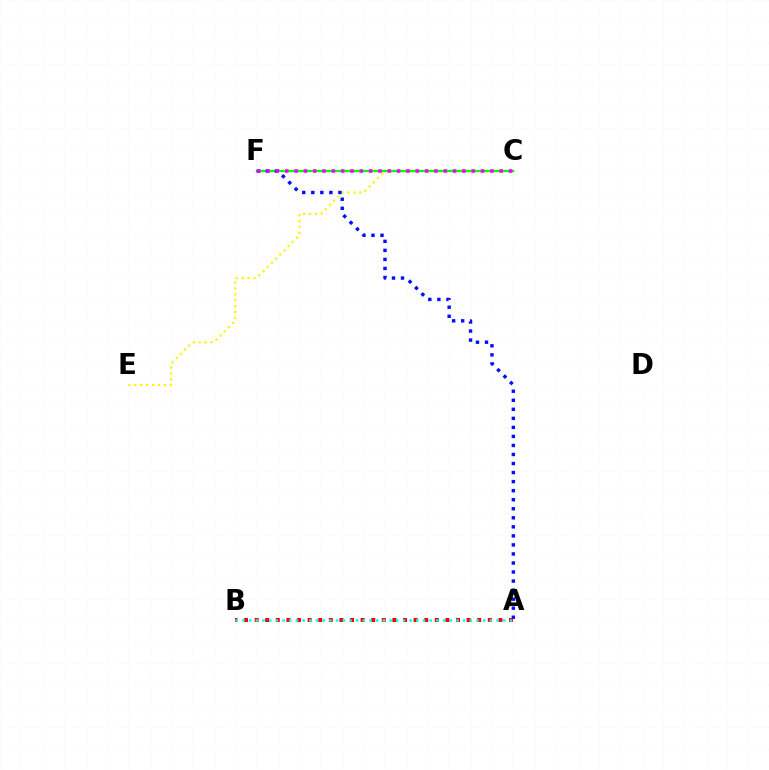{('C', 'E'): [{'color': '#fcf500', 'line_style': 'dotted', 'thickness': 1.61}], ('A', 'B'): [{'color': '#ff0000', 'line_style': 'dotted', 'thickness': 2.88}, {'color': '#00fff6', 'line_style': 'dotted', 'thickness': 1.82}], ('C', 'F'): [{'color': '#08ff00', 'line_style': 'solid', 'thickness': 1.68}, {'color': '#ee00ff', 'line_style': 'dotted', 'thickness': 2.53}], ('A', 'F'): [{'color': '#0010ff', 'line_style': 'dotted', 'thickness': 2.46}]}